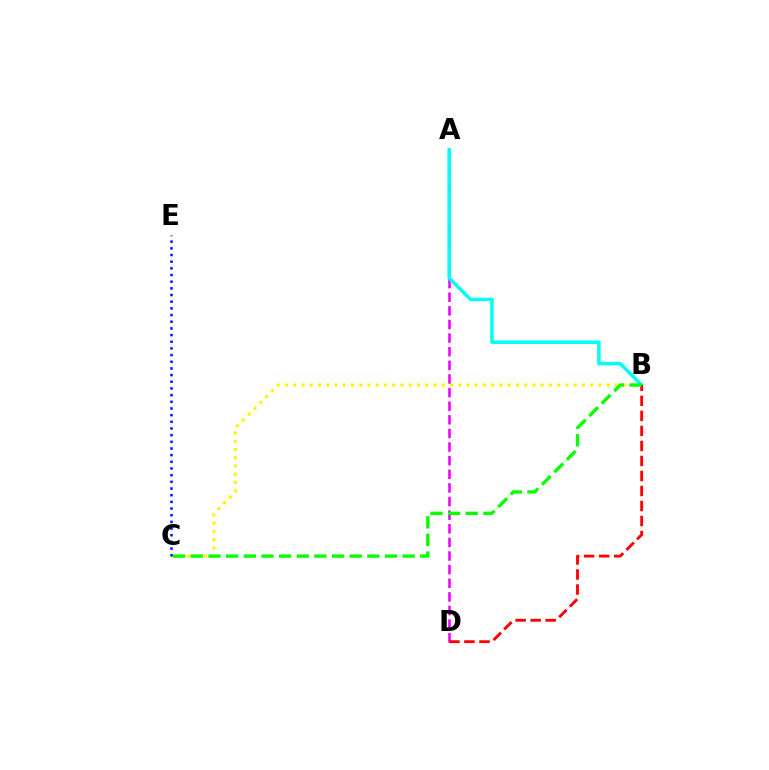{('B', 'C'): [{'color': '#fcf500', 'line_style': 'dotted', 'thickness': 2.24}, {'color': '#08ff00', 'line_style': 'dashed', 'thickness': 2.4}], ('A', 'D'): [{'color': '#ee00ff', 'line_style': 'dashed', 'thickness': 1.85}], ('A', 'B'): [{'color': '#00fff6', 'line_style': 'solid', 'thickness': 2.51}], ('B', 'D'): [{'color': '#ff0000', 'line_style': 'dashed', 'thickness': 2.04}], ('C', 'E'): [{'color': '#0010ff', 'line_style': 'dotted', 'thickness': 1.81}]}